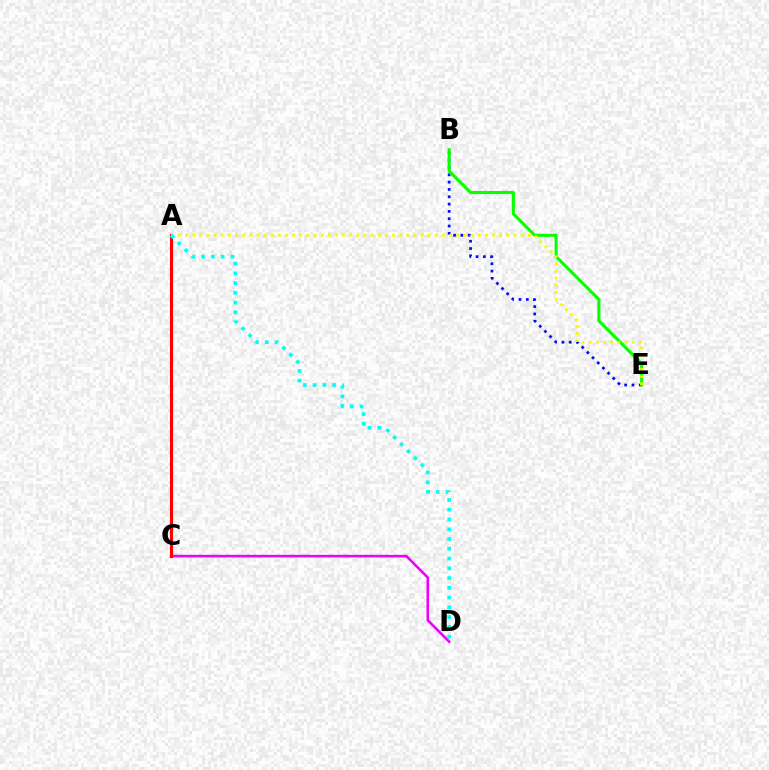{('B', 'E'): [{'color': '#0010ff', 'line_style': 'dotted', 'thickness': 1.99}, {'color': '#08ff00', 'line_style': 'solid', 'thickness': 2.23}], ('C', 'D'): [{'color': '#ee00ff', 'line_style': 'solid', 'thickness': 1.85}], ('A', 'C'): [{'color': '#ff0000', 'line_style': 'solid', 'thickness': 2.22}], ('A', 'E'): [{'color': '#fcf500', 'line_style': 'dotted', 'thickness': 1.94}], ('A', 'D'): [{'color': '#00fff6', 'line_style': 'dotted', 'thickness': 2.65}]}